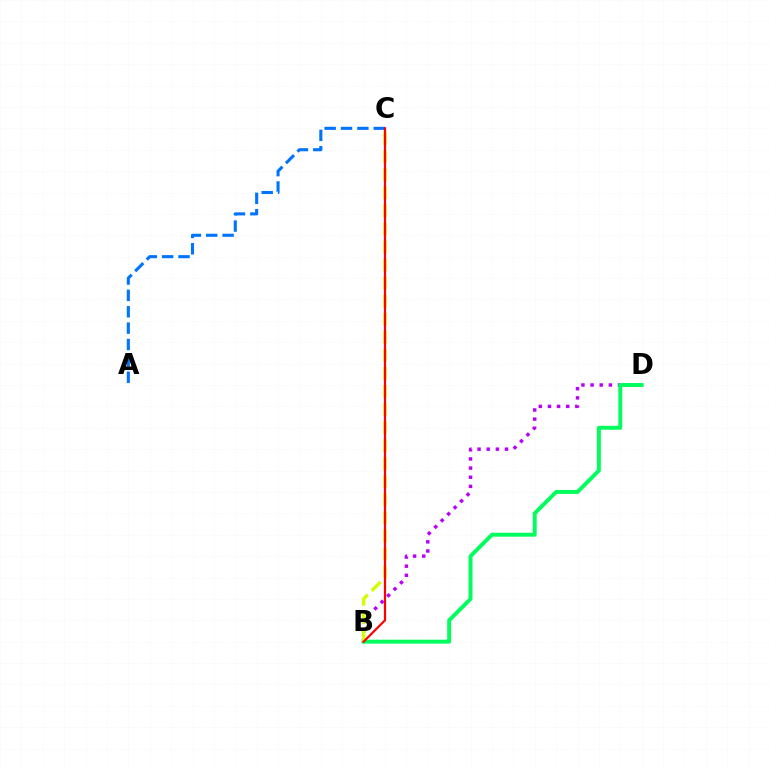{('B', 'D'): [{'color': '#b900ff', 'line_style': 'dotted', 'thickness': 2.49}, {'color': '#00ff5c', 'line_style': 'solid', 'thickness': 2.83}], ('A', 'C'): [{'color': '#0074ff', 'line_style': 'dashed', 'thickness': 2.22}], ('B', 'C'): [{'color': '#d1ff00', 'line_style': 'dashed', 'thickness': 2.45}, {'color': '#ff0000', 'line_style': 'solid', 'thickness': 1.59}]}